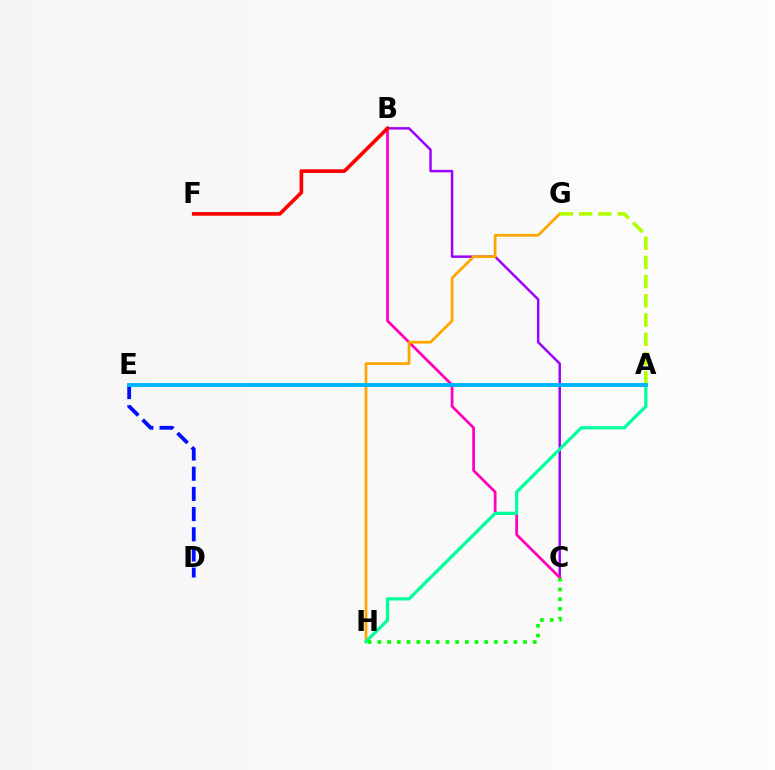{('B', 'C'): [{'color': '#9b00ff', 'line_style': 'solid', 'thickness': 1.77}, {'color': '#ff00bd', 'line_style': 'solid', 'thickness': 1.99}], ('G', 'H'): [{'color': '#ffa500', 'line_style': 'solid', 'thickness': 1.97}], ('A', 'G'): [{'color': '#b3ff00', 'line_style': 'dashed', 'thickness': 2.61}], ('D', 'E'): [{'color': '#0010ff', 'line_style': 'dashed', 'thickness': 2.74}], ('A', 'H'): [{'color': '#00ff9d', 'line_style': 'solid', 'thickness': 2.33}], ('A', 'E'): [{'color': '#00b5ff', 'line_style': 'solid', 'thickness': 2.79}], ('C', 'H'): [{'color': '#08ff00', 'line_style': 'dotted', 'thickness': 2.64}], ('B', 'F'): [{'color': '#ff0000', 'line_style': 'solid', 'thickness': 2.63}]}